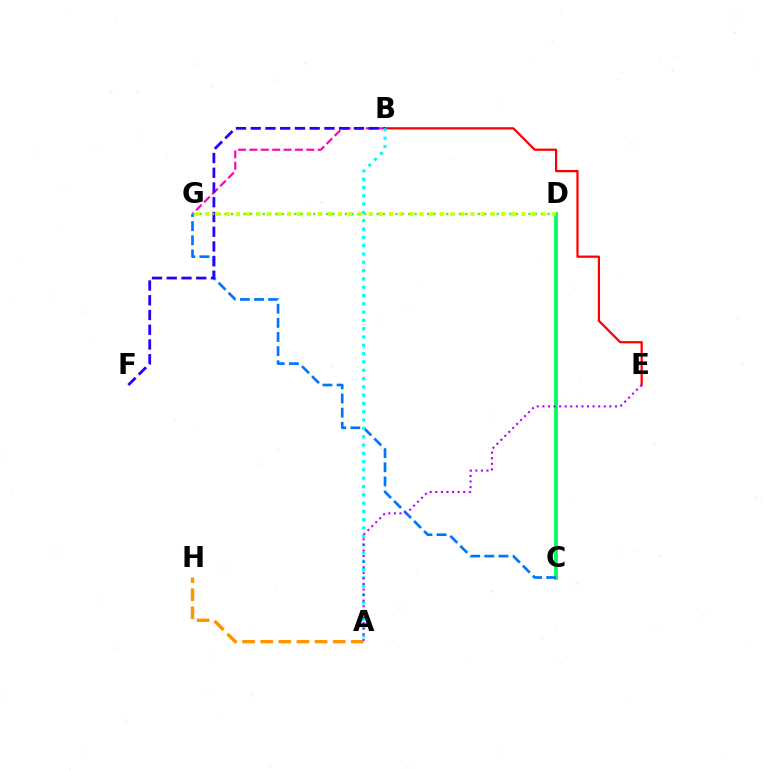{('C', 'D'): [{'color': '#00ff5c', 'line_style': 'solid', 'thickness': 2.76}], ('B', 'E'): [{'color': '#ff0000', 'line_style': 'solid', 'thickness': 1.61}], ('B', 'G'): [{'color': '#ff00ac', 'line_style': 'dashed', 'thickness': 1.55}], ('C', 'G'): [{'color': '#0074ff', 'line_style': 'dashed', 'thickness': 1.92}], ('A', 'H'): [{'color': '#ff9400', 'line_style': 'dashed', 'thickness': 2.46}], ('B', 'F'): [{'color': '#2500ff', 'line_style': 'dashed', 'thickness': 2.0}], ('D', 'G'): [{'color': '#3dff00', 'line_style': 'dotted', 'thickness': 1.72}, {'color': '#d1ff00', 'line_style': 'dotted', 'thickness': 2.77}], ('A', 'B'): [{'color': '#00fff6', 'line_style': 'dotted', 'thickness': 2.26}], ('A', 'E'): [{'color': '#b900ff', 'line_style': 'dotted', 'thickness': 1.52}]}